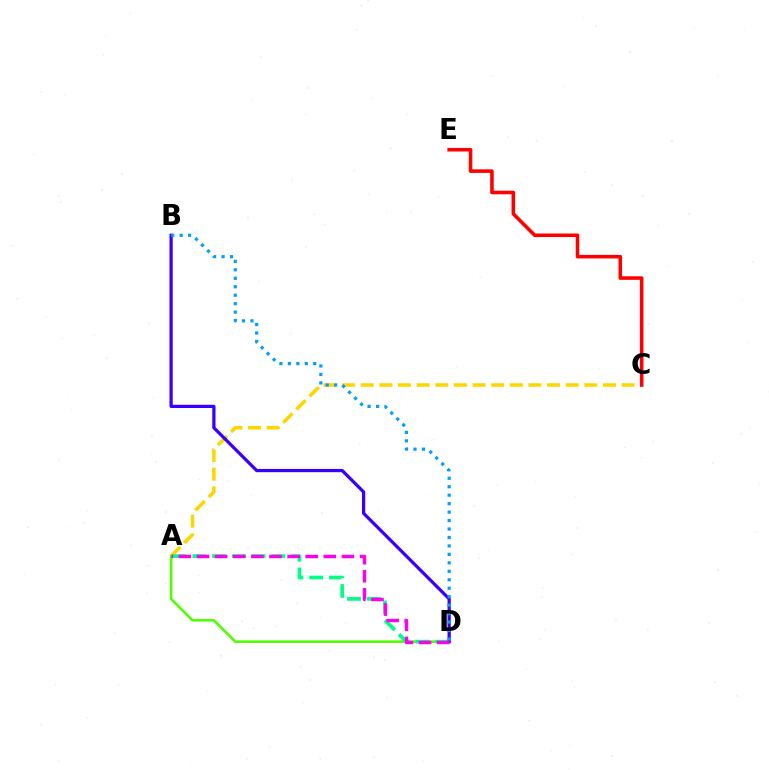{('A', 'C'): [{'color': '#ffd500', 'line_style': 'dashed', 'thickness': 2.53}], ('A', 'D'): [{'color': '#4fff00', 'line_style': 'solid', 'thickness': 1.85}, {'color': '#00ff86', 'line_style': 'dashed', 'thickness': 2.68}, {'color': '#ff00ed', 'line_style': 'dashed', 'thickness': 2.46}], ('B', 'D'): [{'color': '#3700ff', 'line_style': 'solid', 'thickness': 2.34}, {'color': '#009eff', 'line_style': 'dotted', 'thickness': 2.3}], ('C', 'E'): [{'color': '#ff0000', 'line_style': 'solid', 'thickness': 2.57}]}